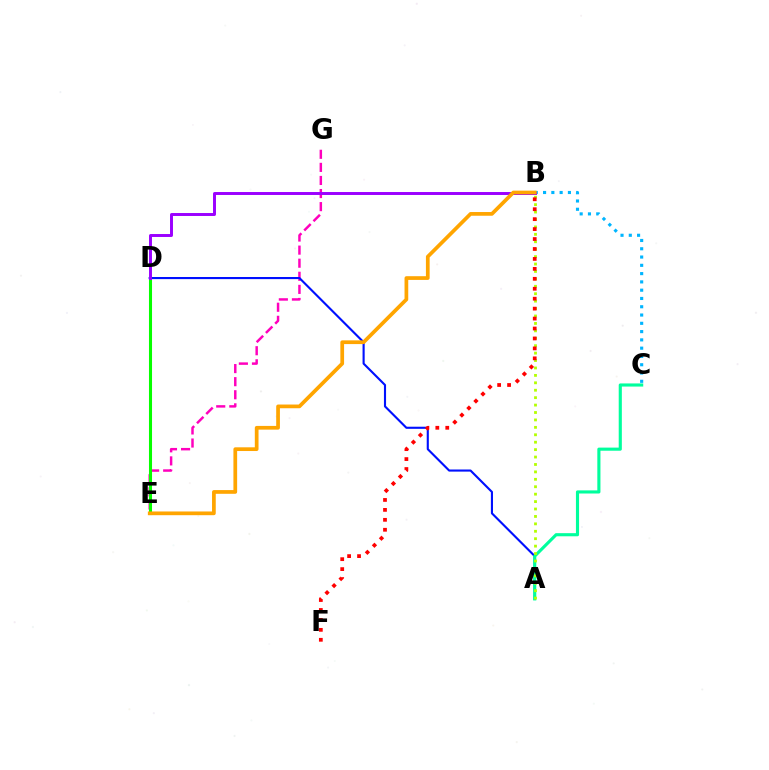{('E', 'G'): [{'color': '#ff00bd', 'line_style': 'dashed', 'thickness': 1.78}], ('A', 'D'): [{'color': '#0010ff', 'line_style': 'solid', 'thickness': 1.53}], ('B', 'C'): [{'color': '#00b5ff', 'line_style': 'dotted', 'thickness': 2.25}], ('A', 'C'): [{'color': '#00ff9d', 'line_style': 'solid', 'thickness': 2.25}], ('A', 'B'): [{'color': '#b3ff00', 'line_style': 'dotted', 'thickness': 2.02}], ('B', 'F'): [{'color': '#ff0000', 'line_style': 'dotted', 'thickness': 2.7}], ('D', 'E'): [{'color': '#08ff00', 'line_style': 'solid', 'thickness': 2.21}], ('B', 'D'): [{'color': '#9b00ff', 'line_style': 'solid', 'thickness': 2.13}], ('B', 'E'): [{'color': '#ffa500', 'line_style': 'solid', 'thickness': 2.68}]}